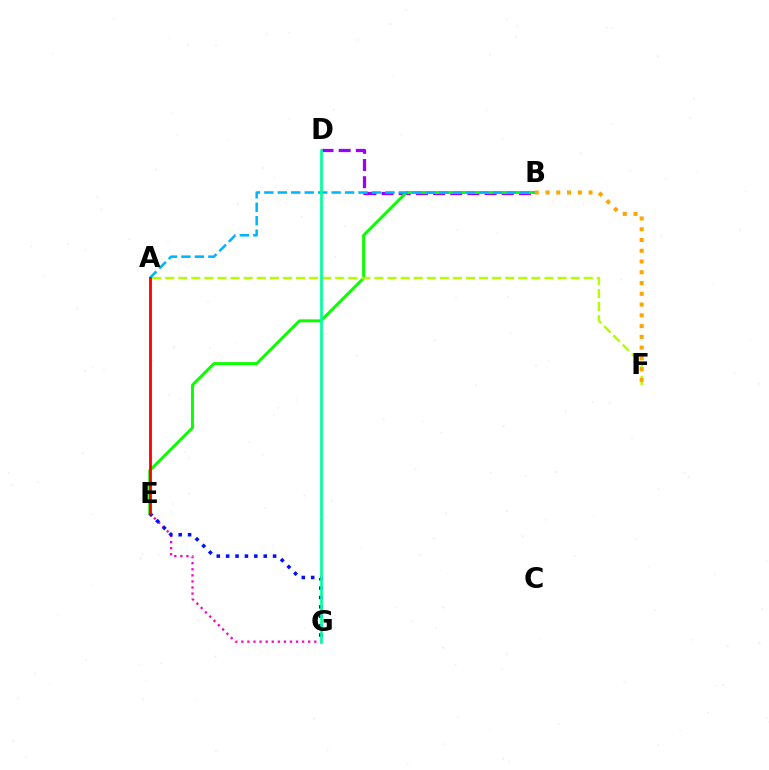{('B', 'D'): [{'color': '#9b00ff', 'line_style': 'dashed', 'thickness': 2.33}], ('B', 'E'): [{'color': '#08ff00', 'line_style': 'solid', 'thickness': 2.11}], ('E', 'G'): [{'color': '#ff00bd', 'line_style': 'dotted', 'thickness': 1.65}, {'color': '#0010ff', 'line_style': 'dotted', 'thickness': 2.55}], ('A', 'F'): [{'color': '#b3ff00', 'line_style': 'dashed', 'thickness': 1.78}], ('A', 'B'): [{'color': '#00b5ff', 'line_style': 'dashed', 'thickness': 1.83}], ('B', 'F'): [{'color': '#ffa500', 'line_style': 'dotted', 'thickness': 2.92}], ('A', 'E'): [{'color': '#ff0000', 'line_style': 'solid', 'thickness': 2.03}], ('D', 'G'): [{'color': '#00ff9d', 'line_style': 'solid', 'thickness': 1.93}]}